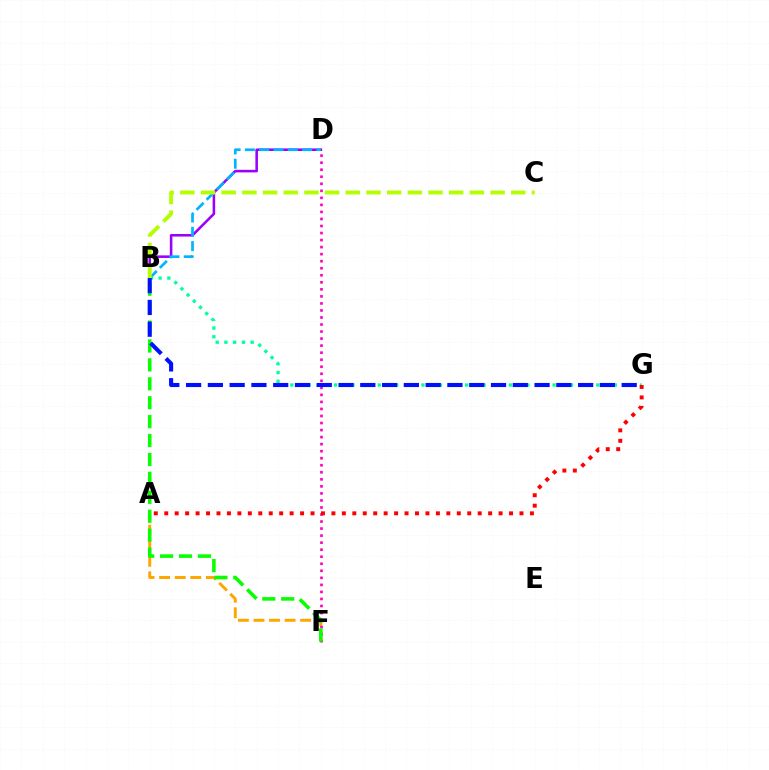{('B', 'D'): [{'color': '#9b00ff', 'line_style': 'solid', 'thickness': 1.85}, {'color': '#00b5ff', 'line_style': 'dashed', 'thickness': 1.94}], ('A', 'F'): [{'color': '#ffa500', 'line_style': 'dashed', 'thickness': 2.12}], ('B', 'G'): [{'color': '#00ff9d', 'line_style': 'dotted', 'thickness': 2.38}, {'color': '#0010ff', 'line_style': 'dashed', 'thickness': 2.96}], ('D', 'F'): [{'color': '#ff00bd', 'line_style': 'dotted', 'thickness': 1.91}], ('B', 'C'): [{'color': '#b3ff00', 'line_style': 'dashed', 'thickness': 2.81}], ('B', 'F'): [{'color': '#08ff00', 'line_style': 'dashed', 'thickness': 2.57}], ('A', 'G'): [{'color': '#ff0000', 'line_style': 'dotted', 'thickness': 2.84}]}